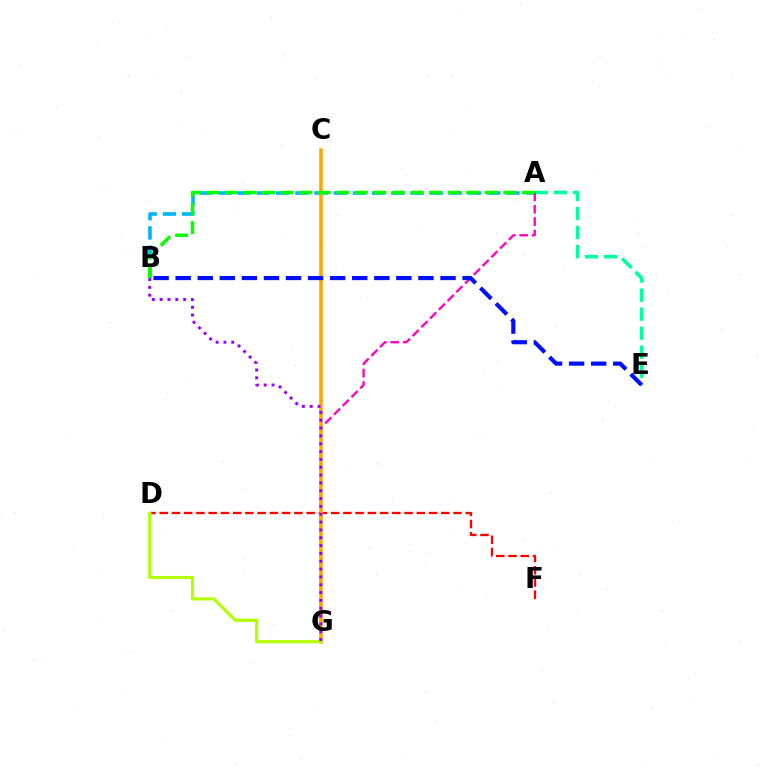{('D', 'F'): [{'color': '#ff0000', 'line_style': 'dashed', 'thickness': 1.66}], ('A', 'E'): [{'color': '#00ff9d', 'line_style': 'dashed', 'thickness': 2.59}], ('A', 'B'): [{'color': '#00b5ff', 'line_style': 'dashed', 'thickness': 2.61}, {'color': '#08ff00', 'line_style': 'dashed', 'thickness': 2.52}], ('A', 'G'): [{'color': '#ff00bd', 'line_style': 'dashed', 'thickness': 1.68}], ('C', 'G'): [{'color': '#ffa500', 'line_style': 'solid', 'thickness': 2.54}], ('D', 'G'): [{'color': '#b3ff00', 'line_style': 'solid', 'thickness': 2.27}], ('B', 'E'): [{'color': '#0010ff', 'line_style': 'dashed', 'thickness': 3.0}], ('B', 'G'): [{'color': '#9b00ff', 'line_style': 'dotted', 'thickness': 2.13}]}